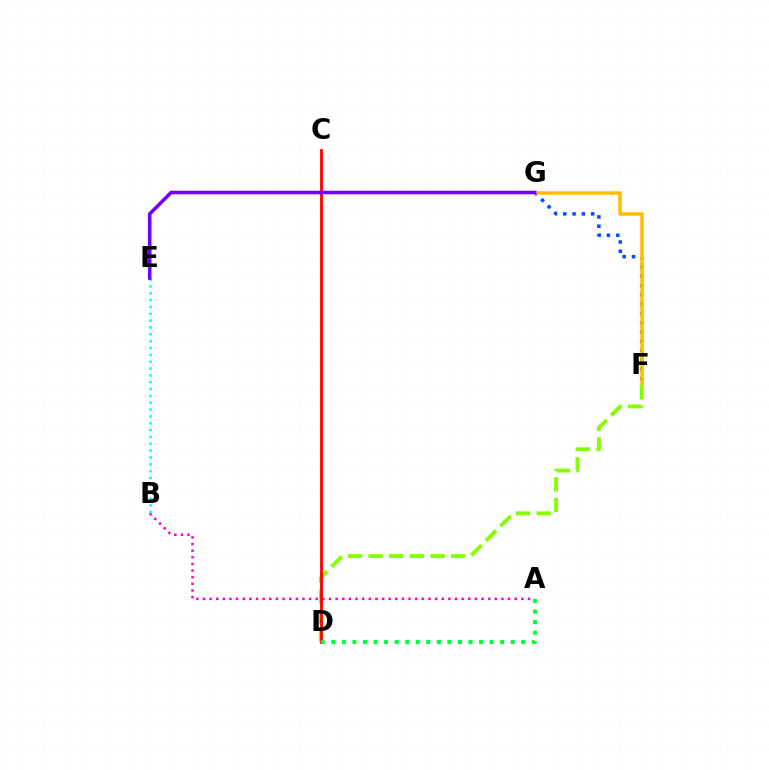{('F', 'G'): [{'color': '#004bff', 'line_style': 'dotted', 'thickness': 2.52}, {'color': '#ffbd00', 'line_style': 'solid', 'thickness': 2.54}], ('A', 'B'): [{'color': '#ff00cf', 'line_style': 'dotted', 'thickness': 1.8}], ('B', 'E'): [{'color': '#00fff6', 'line_style': 'dotted', 'thickness': 1.86}], ('D', 'F'): [{'color': '#84ff00', 'line_style': 'dashed', 'thickness': 2.81}], ('C', 'D'): [{'color': '#ff0000', 'line_style': 'solid', 'thickness': 2.02}], ('A', 'D'): [{'color': '#00ff39', 'line_style': 'dotted', 'thickness': 2.87}], ('E', 'G'): [{'color': '#7200ff', 'line_style': 'solid', 'thickness': 2.56}]}